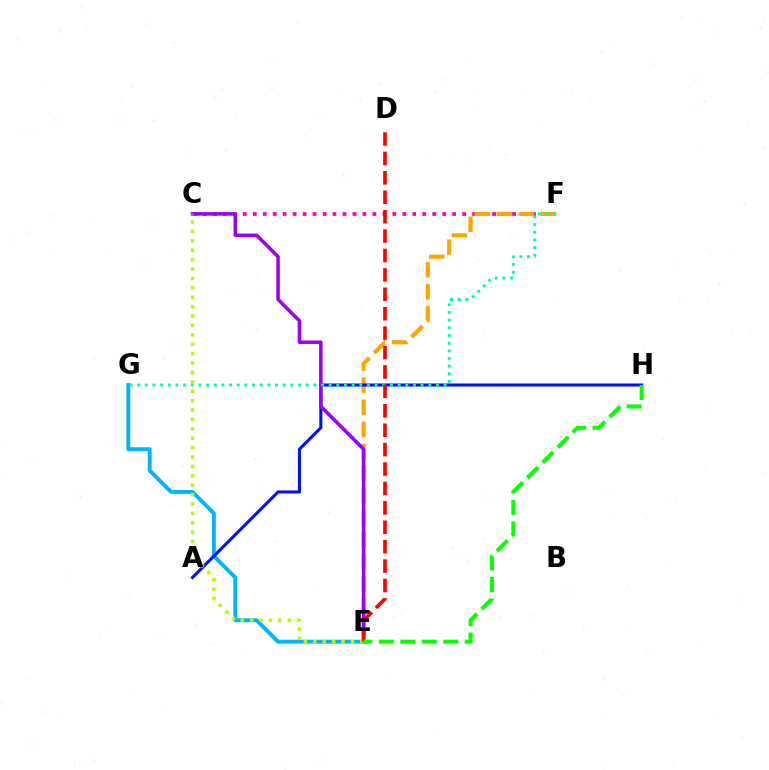{('C', 'F'): [{'color': '#ff00bd', 'line_style': 'dotted', 'thickness': 2.71}], ('E', 'G'): [{'color': '#00b5ff', 'line_style': 'solid', 'thickness': 2.8}], ('E', 'F'): [{'color': '#ffa500', 'line_style': 'dashed', 'thickness': 3.0}], ('A', 'H'): [{'color': '#0010ff', 'line_style': 'solid', 'thickness': 2.2}], ('C', 'E'): [{'color': '#9b00ff', 'line_style': 'solid', 'thickness': 2.53}, {'color': '#b3ff00', 'line_style': 'dotted', 'thickness': 2.55}], ('F', 'G'): [{'color': '#00ff9d', 'line_style': 'dotted', 'thickness': 2.08}], ('D', 'E'): [{'color': '#ff0000', 'line_style': 'dashed', 'thickness': 2.64}], ('E', 'H'): [{'color': '#08ff00', 'line_style': 'dashed', 'thickness': 2.92}]}